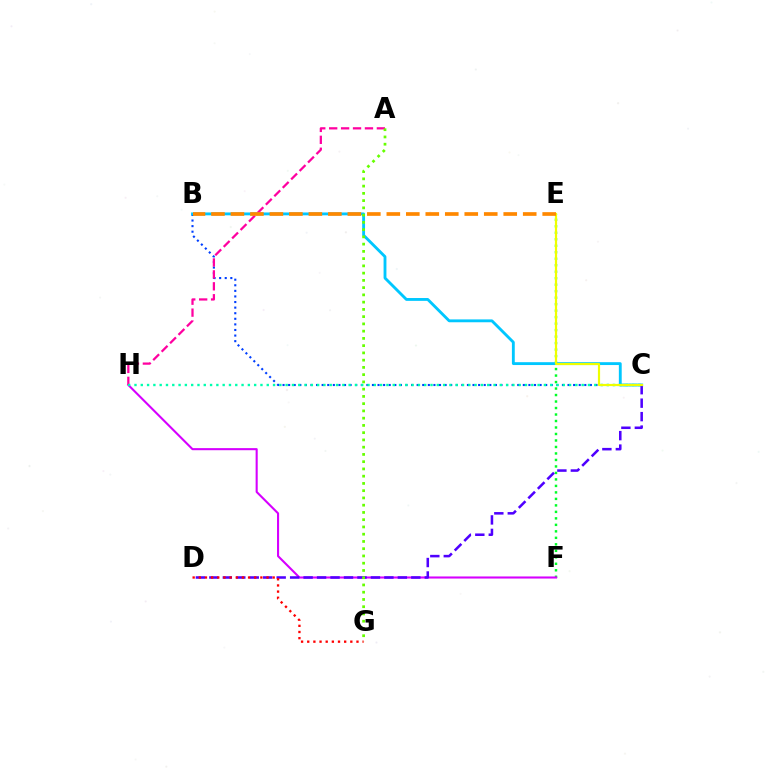{('E', 'F'): [{'color': '#00ff27', 'line_style': 'dotted', 'thickness': 1.76}], ('F', 'H'): [{'color': '#d600ff', 'line_style': 'solid', 'thickness': 1.5}], ('B', 'C'): [{'color': '#003fff', 'line_style': 'dotted', 'thickness': 1.52}, {'color': '#00c7ff', 'line_style': 'solid', 'thickness': 2.05}], ('A', 'H'): [{'color': '#ff00a0', 'line_style': 'dashed', 'thickness': 1.62}], ('C', 'D'): [{'color': '#4f00ff', 'line_style': 'dashed', 'thickness': 1.83}], ('D', 'G'): [{'color': '#ff0000', 'line_style': 'dotted', 'thickness': 1.67}], ('C', 'H'): [{'color': '#00ffaf', 'line_style': 'dotted', 'thickness': 1.71}], ('A', 'G'): [{'color': '#66ff00', 'line_style': 'dotted', 'thickness': 1.97}], ('C', 'E'): [{'color': '#eeff00', 'line_style': 'solid', 'thickness': 1.58}], ('B', 'E'): [{'color': '#ff8800', 'line_style': 'dashed', 'thickness': 2.65}]}